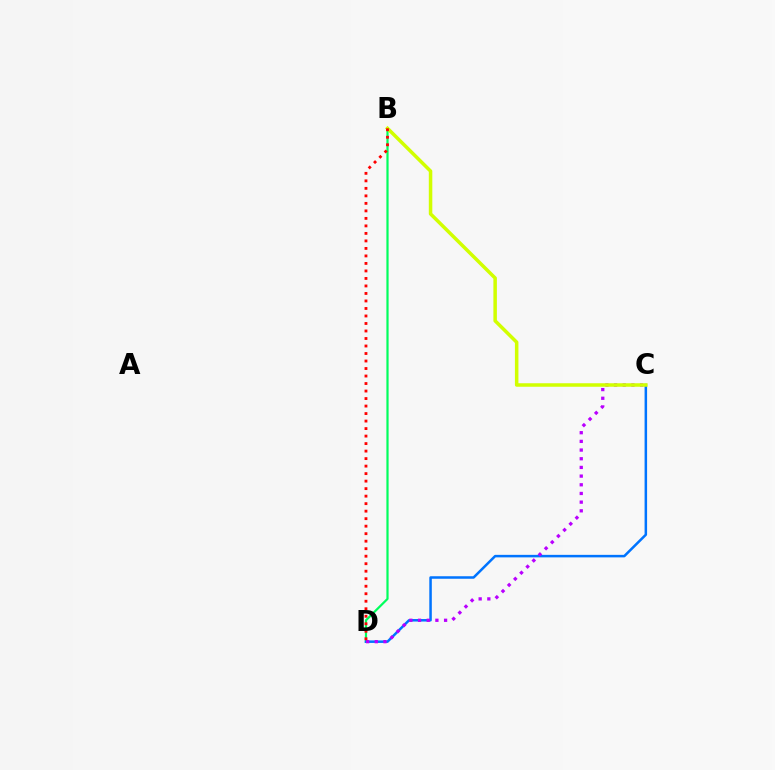{('B', 'D'): [{'color': '#00ff5c', 'line_style': 'solid', 'thickness': 1.59}, {'color': '#ff0000', 'line_style': 'dotted', 'thickness': 2.04}], ('C', 'D'): [{'color': '#0074ff', 'line_style': 'solid', 'thickness': 1.81}, {'color': '#b900ff', 'line_style': 'dotted', 'thickness': 2.36}], ('B', 'C'): [{'color': '#d1ff00', 'line_style': 'solid', 'thickness': 2.52}]}